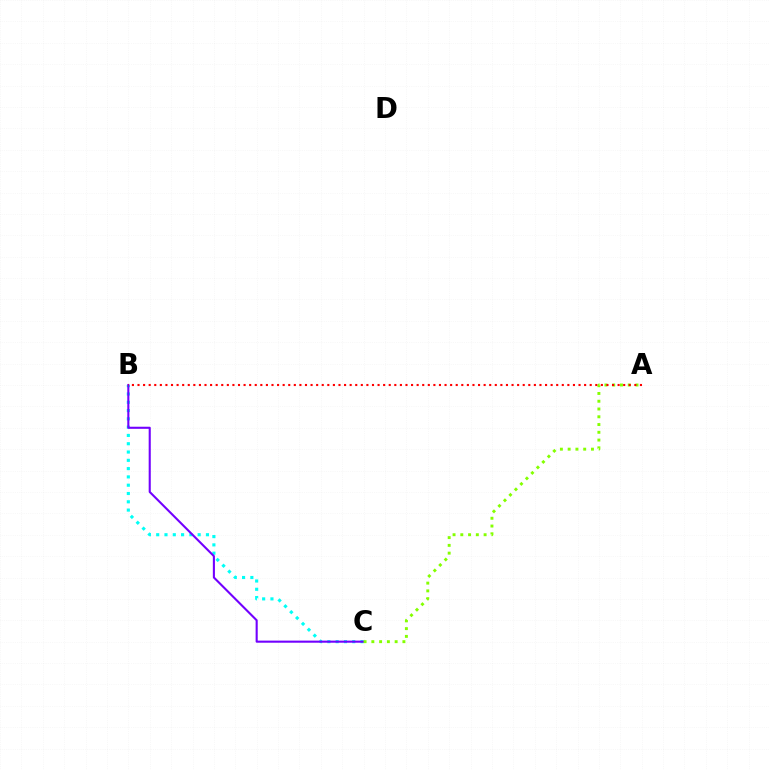{('B', 'C'): [{'color': '#00fff6', 'line_style': 'dotted', 'thickness': 2.25}, {'color': '#7200ff', 'line_style': 'solid', 'thickness': 1.51}], ('A', 'C'): [{'color': '#84ff00', 'line_style': 'dotted', 'thickness': 2.11}], ('A', 'B'): [{'color': '#ff0000', 'line_style': 'dotted', 'thickness': 1.52}]}